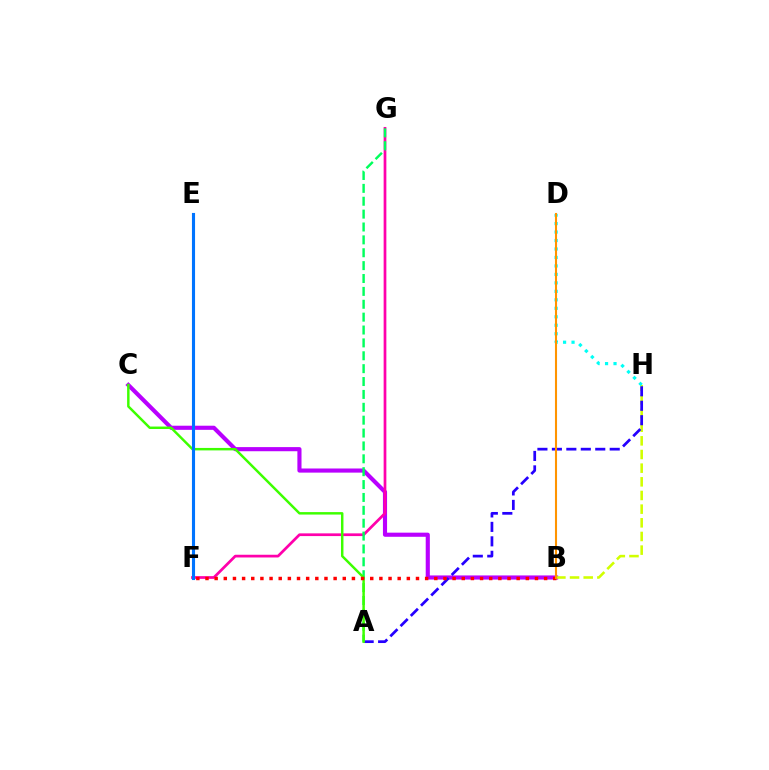{('B', 'C'): [{'color': '#b900ff', 'line_style': 'solid', 'thickness': 2.97}], ('B', 'H'): [{'color': '#d1ff00', 'line_style': 'dashed', 'thickness': 1.86}], ('A', 'H'): [{'color': '#2500ff', 'line_style': 'dashed', 'thickness': 1.96}], ('F', 'G'): [{'color': '#ff00ac', 'line_style': 'solid', 'thickness': 1.96}], ('D', 'H'): [{'color': '#00fff6', 'line_style': 'dotted', 'thickness': 2.3}], ('A', 'G'): [{'color': '#00ff5c', 'line_style': 'dashed', 'thickness': 1.75}], ('A', 'C'): [{'color': '#3dff00', 'line_style': 'solid', 'thickness': 1.77}], ('E', 'F'): [{'color': '#0074ff', 'line_style': 'solid', 'thickness': 2.24}], ('B', 'F'): [{'color': '#ff0000', 'line_style': 'dotted', 'thickness': 2.49}], ('B', 'D'): [{'color': '#ff9400', 'line_style': 'solid', 'thickness': 1.5}]}